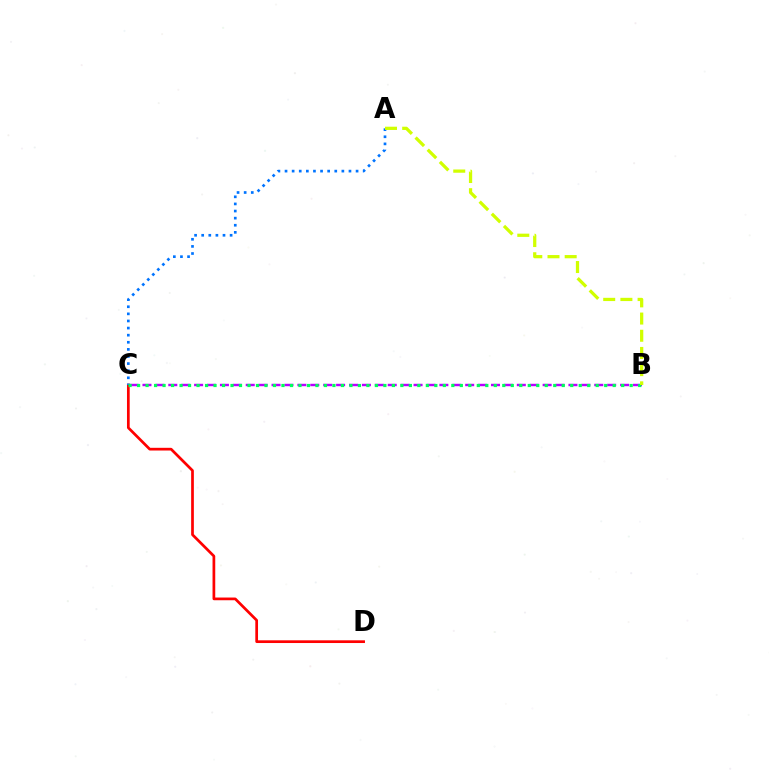{('B', 'C'): [{'color': '#b900ff', 'line_style': 'dashed', 'thickness': 1.75}, {'color': '#00ff5c', 'line_style': 'dotted', 'thickness': 2.31}], ('C', 'D'): [{'color': '#ff0000', 'line_style': 'solid', 'thickness': 1.95}], ('A', 'C'): [{'color': '#0074ff', 'line_style': 'dotted', 'thickness': 1.93}], ('A', 'B'): [{'color': '#d1ff00', 'line_style': 'dashed', 'thickness': 2.34}]}